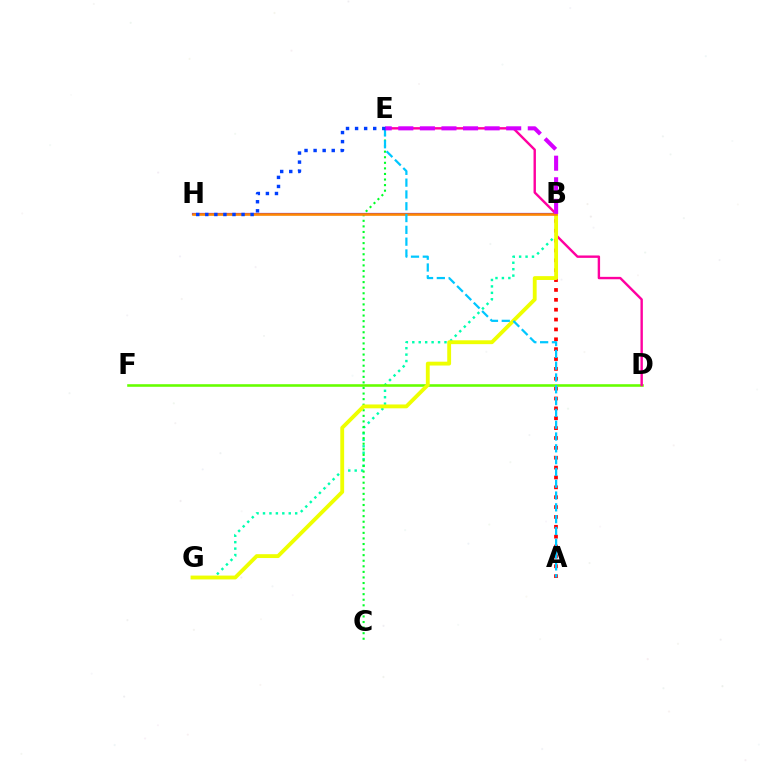{('B', 'G'): [{'color': '#00ffaf', 'line_style': 'dotted', 'thickness': 1.75}, {'color': '#eeff00', 'line_style': 'solid', 'thickness': 2.77}], ('A', 'B'): [{'color': '#ff0000', 'line_style': 'dotted', 'thickness': 2.68}], ('C', 'E'): [{'color': '#00ff27', 'line_style': 'dotted', 'thickness': 1.51}], ('D', 'F'): [{'color': '#66ff00', 'line_style': 'solid', 'thickness': 1.86}], ('D', 'E'): [{'color': '#ff00a0', 'line_style': 'solid', 'thickness': 1.73}], ('B', 'H'): [{'color': '#4f00ff', 'line_style': 'solid', 'thickness': 1.58}, {'color': '#ff8800', 'line_style': 'solid', 'thickness': 1.87}], ('A', 'E'): [{'color': '#00c7ff', 'line_style': 'dashed', 'thickness': 1.6}], ('B', 'E'): [{'color': '#d600ff', 'line_style': 'dashed', 'thickness': 2.93}], ('E', 'H'): [{'color': '#003fff', 'line_style': 'dotted', 'thickness': 2.46}]}